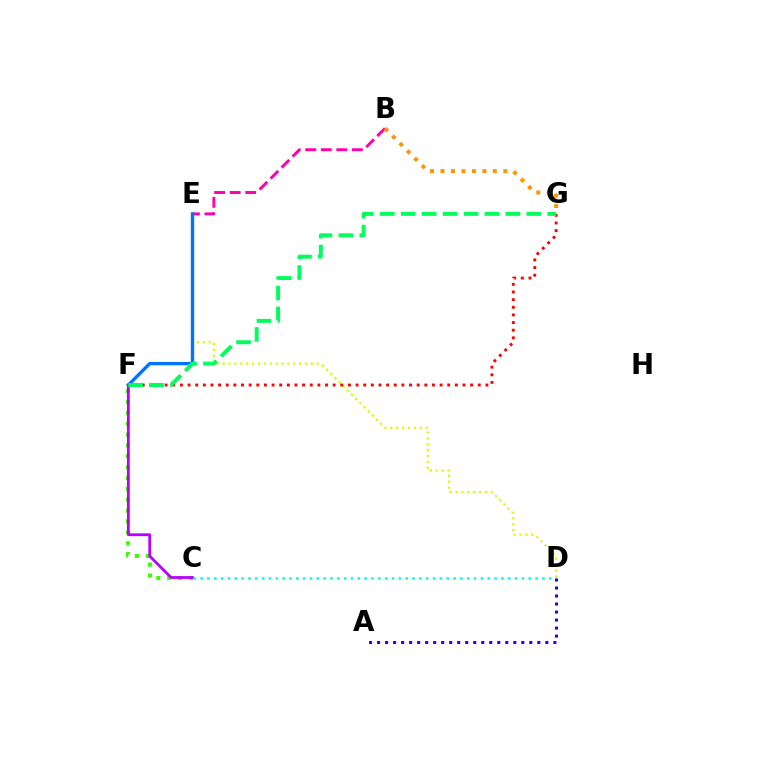{('C', 'F'): [{'color': '#3dff00', 'line_style': 'dotted', 'thickness': 2.95}, {'color': '#b900ff', 'line_style': 'solid', 'thickness': 2.0}], ('D', 'E'): [{'color': '#d1ff00', 'line_style': 'dotted', 'thickness': 1.6}], ('B', 'E'): [{'color': '#ff00ac', 'line_style': 'dashed', 'thickness': 2.11}], ('B', 'G'): [{'color': '#ff9400', 'line_style': 'dotted', 'thickness': 2.84}], ('E', 'F'): [{'color': '#0074ff', 'line_style': 'solid', 'thickness': 2.42}], ('C', 'D'): [{'color': '#00fff6', 'line_style': 'dotted', 'thickness': 1.86}], ('A', 'D'): [{'color': '#2500ff', 'line_style': 'dotted', 'thickness': 2.18}], ('F', 'G'): [{'color': '#ff0000', 'line_style': 'dotted', 'thickness': 2.07}, {'color': '#00ff5c', 'line_style': 'dashed', 'thickness': 2.84}]}